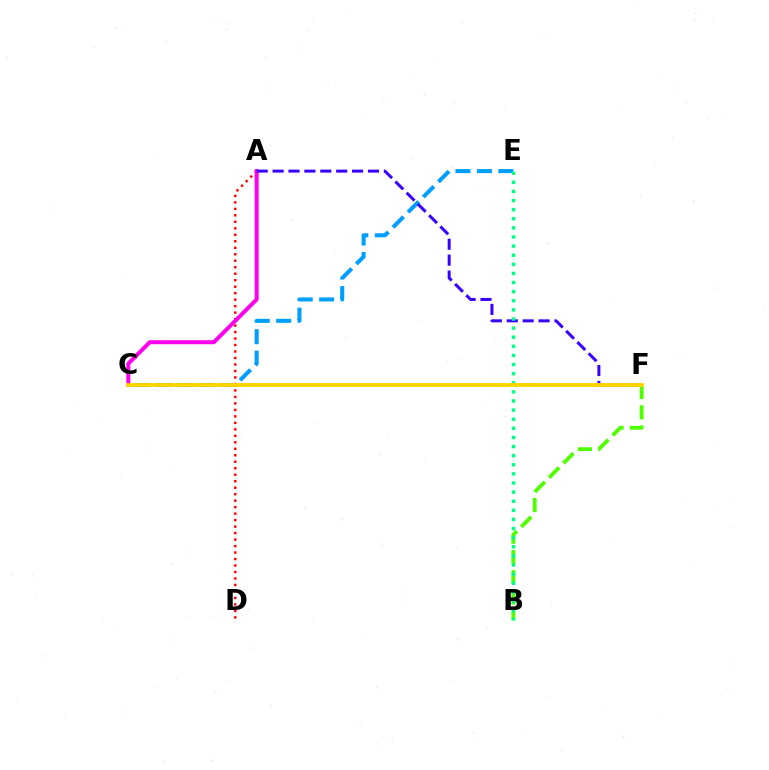{('A', 'D'): [{'color': '#ff0000', 'line_style': 'dotted', 'thickness': 1.76}], ('C', 'E'): [{'color': '#009eff', 'line_style': 'dashed', 'thickness': 2.91}], ('A', 'C'): [{'color': '#ff00ed', 'line_style': 'solid', 'thickness': 2.88}], ('A', 'F'): [{'color': '#3700ff', 'line_style': 'dashed', 'thickness': 2.16}], ('B', 'F'): [{'color': '#4fff00', 'line_style': 'dashed', 'thickness': 2.75}], ('B', 'E'): [{'color': '#00ff86', 'line_style': 'dotted', 'thickness': 2.48}], ('C', 'F'): [{'color': '#ffd500', 'line_style': 'solid', 'thickness': 2.76}]}